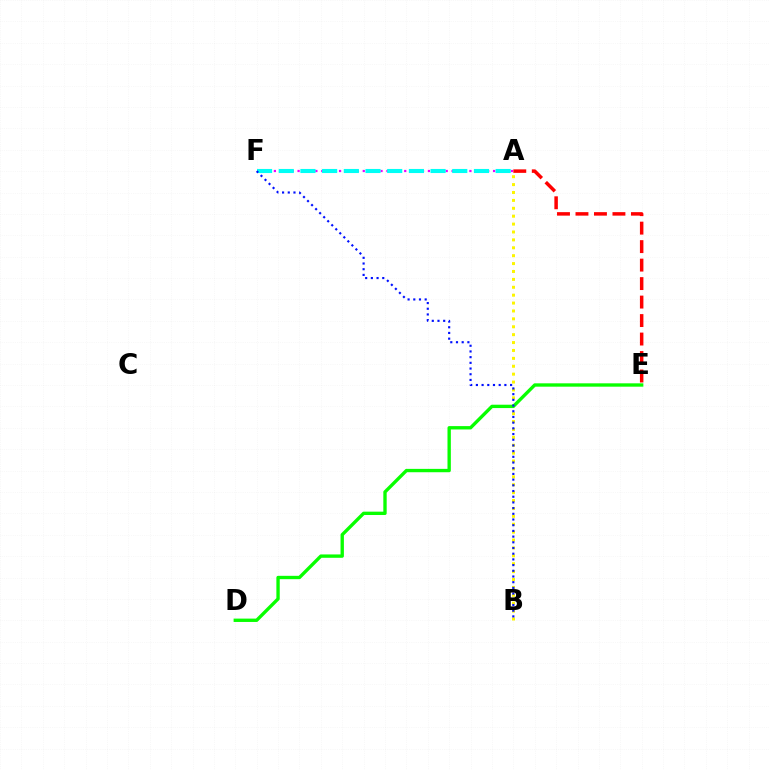{('A', 'F'): [{'color': '#ee00ff', 'line_style': 'dotted', 'thickness': 1.61}, {'color': '#00fff6', 'line_style': 'dashed', 'thickness': 2.95}], ('A', 'B'): [{'color': '#fcf500', 'line_style': 'dotted', 'thickness': 2.15}], ('A', 'E'): [{'color': '#ff0000', 'line_style': 'dashed', 'thickness': 2.51}], ('D', 'E'): [{'color': '#08ff00', 'line_style': 'solid', 'thickness': 2.41}], ('B', 'F'): [{'color': '#0010ff', 'line_style': 'dotted', 'thickness': 1.55}]}